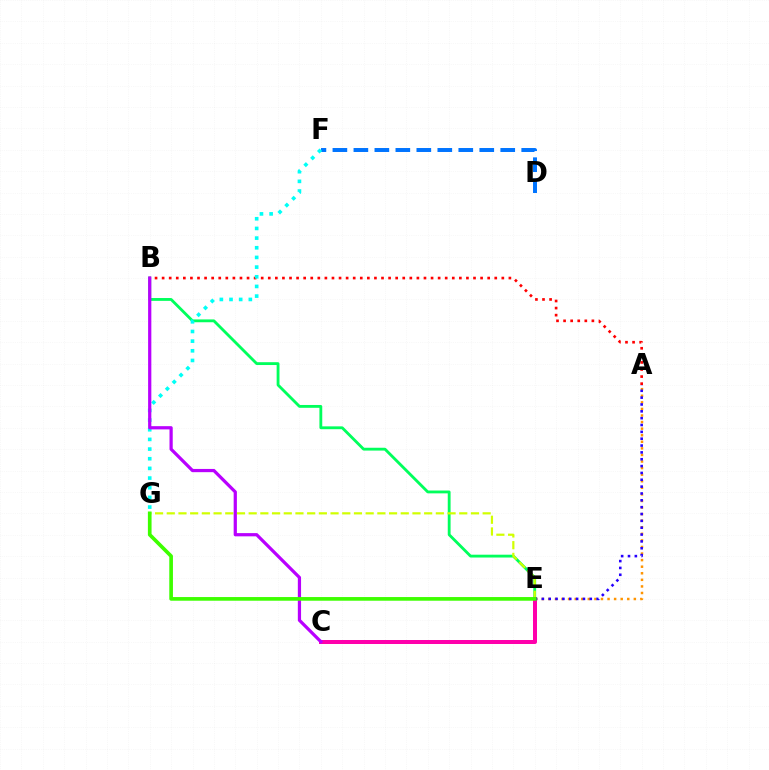{('B', 'E'): [{'color': '#00ff5c', 'line_style': 'solid', 'thickness': 2.04}], ('A', 'B'): [{'color': '#ff0000', 'line_style': 'dotted', 'thickness': 1.92}], ('D', 'F'): [{'color': '#0074ff', 'line_style': 'dashed', 'thickness': 2.85}], ('A', 'E'): [{'color': '#ff9400', 'line_style': 'dotted', 'thickness': 1.79}, {'color': '#2500ff', 'line_style': 'dotted', 'thickness': 1.86}], ('E', 'G'): [{'color': '#d1ff00', 'line_style': 'dashed', 'thickness': 1.59}, {'color': '#3dff00', 'line_style': 'solid', 'thickness': 2.64}], ('F', 'G'): [{'color': '#00fff6', 'line_style': 'dotted', 'thickness': 2.63}], ('C', 'E'): [{'color': '#ff00ac', 'line_style': 'solid', 'thickness': 2.88}], ('B', 'C'): [{'color': '#b900ff', 'line_style': 'solid', 'thickness': 2.32}]}